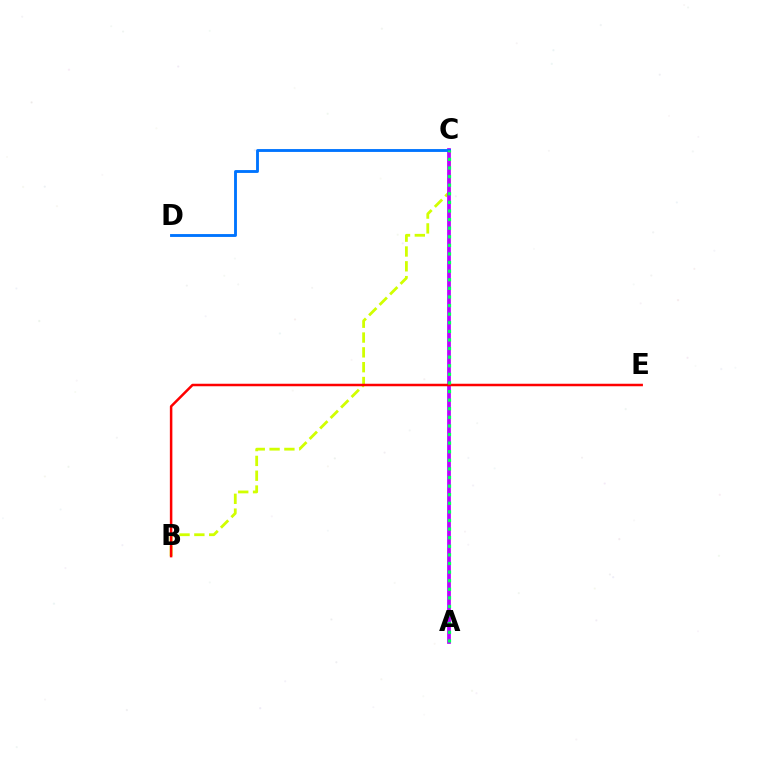{('B', 'C'): [{'color': '#d1ff00', 'line_style': 'dashed', 'thickness': 2.01}], ('A', 'C'): [{'color': '#b900ff', 'line_style': 'solid', 'thickness': 2.69}, {'color': '#00ff5c', 'line_style': 'dotted', 'thickness': 2.34}], ('C', 'D'): [{'color': '#0074ff', 'line_style': 'solid', 'thickness': 2.06}], ('B', 'E'): [{'color': '#ff0000', 'line_style': 'solid', 'thickness': 1.8}]}